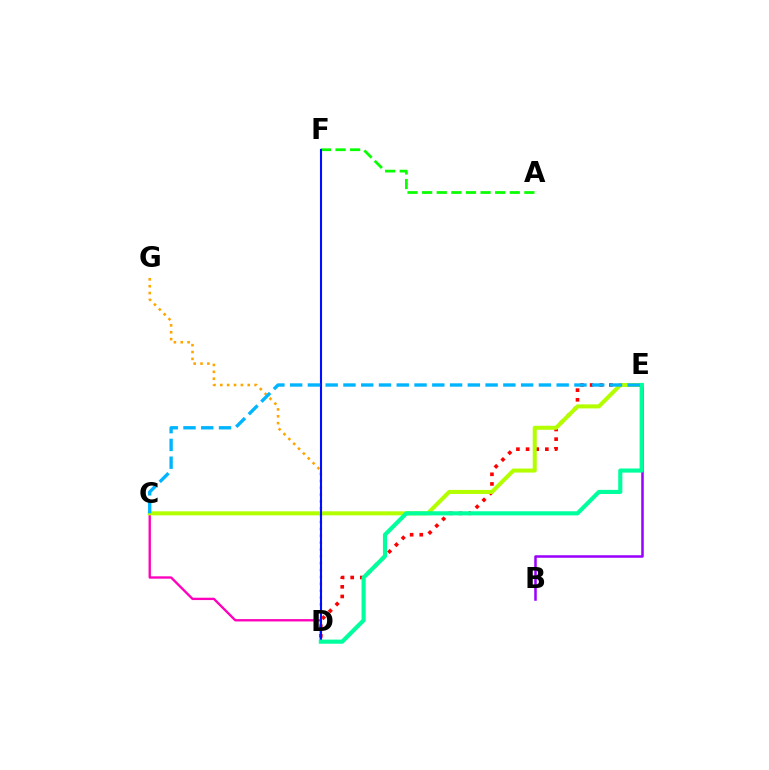{('B', 'E'): [{'color': '#9b00ff', 'line_style': 'solid', 'thickness': 1.81}], ('A', 'F'): [{'color': '#08ff00', 'line_style': 'dashed', 'thickness': 1.98}], ('D', 'E'): [{'color': '#ff0000', 'line_style': 'dotted', 'thickness': 2.62}, {'color': '#00ff9d', 'line_style': 'solid', 'thickness': 2.97}], ('C', 'D'): [{'color': '#ff00bd', 'line_style': 'solid', 'thickness': 1.69}], ('D', 'G'): [{'color': '#ffa500', 'line_style': 'dotted', 'thickness': 1.86}], ('C', 'E'): [{'color': '#b3ff00', 'line_style': 'solid', 'thickness': 2.9}, {'color': '#00b5ff', 'line_style': 'dashed', 'thickness': 2.41}], ('D', 'F'): [{'color': '#0010ff', 'line_style': 'solid', 'thickness': 1.5}]}